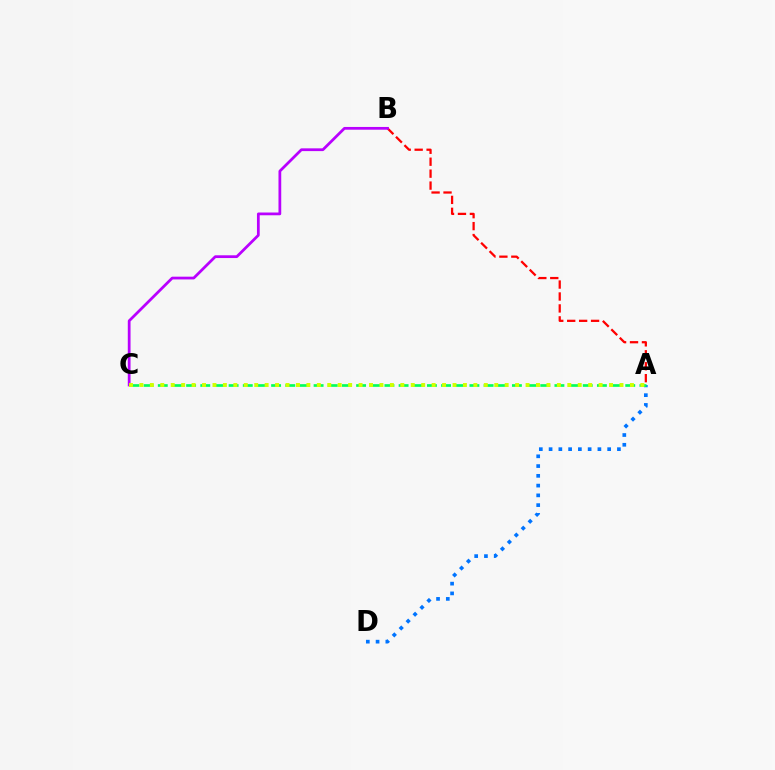{('A', 'B'): [{'color': '#ff0000', 'line_style': 'dashed', 'thickness': 1.62}], ('A', 'D'): [{'color': '#0074ff', 'line_style': 'dotted', 'thickness': 2.65}], ('A', 'C'): [{'color': '#00ff5c', 'line_style': 'dashed', 'thickness': 1.92}, {'color': '#d1ff00', 'line_style': 'dotted', 'thickness': 2.84}], ('B', 'C'): [{'color': '#b900ff', 'line_style': 'solid', 'thickness': 1.99}]}